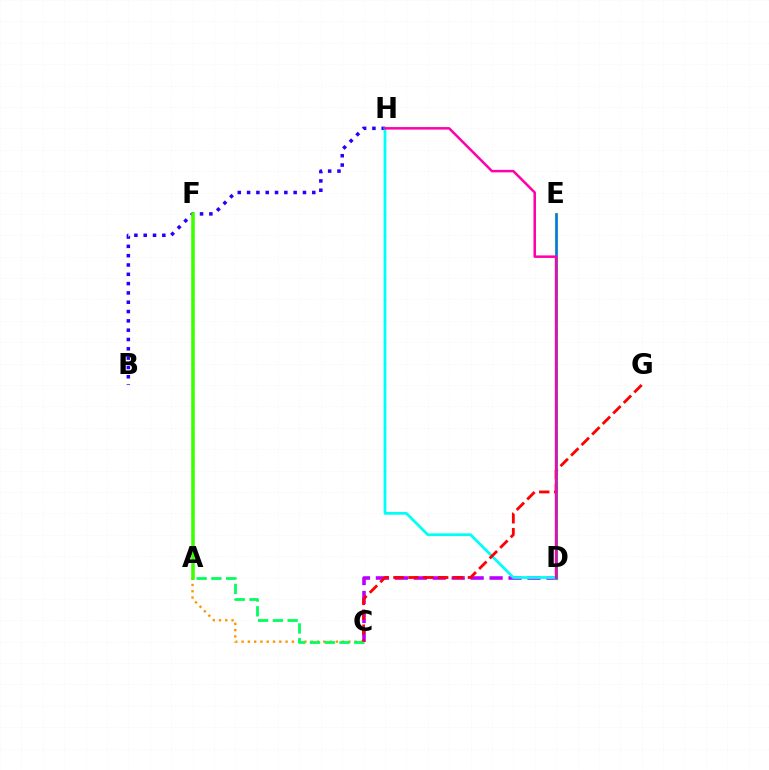{('B', 'H'): [{'color': '#2500ff', 'line_style': 'dotted', 'thickness': 2.53}], ('A', 'C'): [{'color': '#ff9400', 'line_style': 'dotted', 'thickness': 1.71}, {'color': '#00ff5c', 'line_style': 'dashed', 'thickness': 2.01}], ('C', 'D'): [{'color': '#b900ff', 'line_style': 'dashed', 'thickness': 2.57}], ('D', 'E'): [{'color': '#d1ff00', 'line_style': 'solid', 'thickness': 2.35}, {'color': '#0074ff', 'line_style': 'solid', 'thickness': 1.88}], ('D', 'H'): [{'color': '#00fff6', 'line_style': 'solid', 'thickness': 2.0}, {'color': '#ff00ac', 'line_style': 'solid', 'thickness': 1.81}], ('C', 'G'): [{'color': '#ff0000', 'line_style': 'dashed', 'thickness': 2.02}], ('A', 'F'): [{'color': '#3dff00', 'line_style': 'solid', 'thickness': 2.56}]}